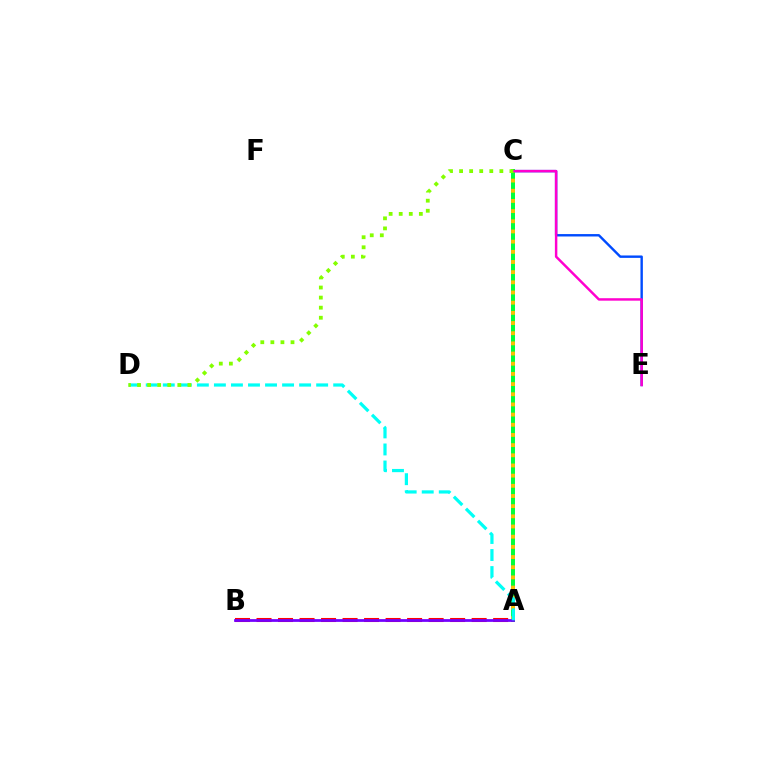{('C', 'E'): [{'color': '#004bff', 'line_style': 'solid', 'thickness': 1.73}, {'color': '#ff00cf', 'line_style': 'solid', 'thickness': 1.78}], ('A', 'C'): [{'color': '#00ff39', 'line_style': 'solid', 'thickness': 2.87}, {'color': '#ffbd00', 'line_style': 'dotted', 'thickness': 2.76}], ('A', 'B'): [{'color': '#ff0000', 'line_style': 'dashed', 'thickness': 2.92}, {'color': '#7200ff', 'line_style': 'solid', 'thickness': 1.98}], ('A', 'D'): [{'color': '#00fff6', 'line_style': 'dashed', 'thickness': 2.32}], ('C', 'D'): [{'color': '#84ff00', 'line_style': 'dotted', 'thickness': 2.74}]}